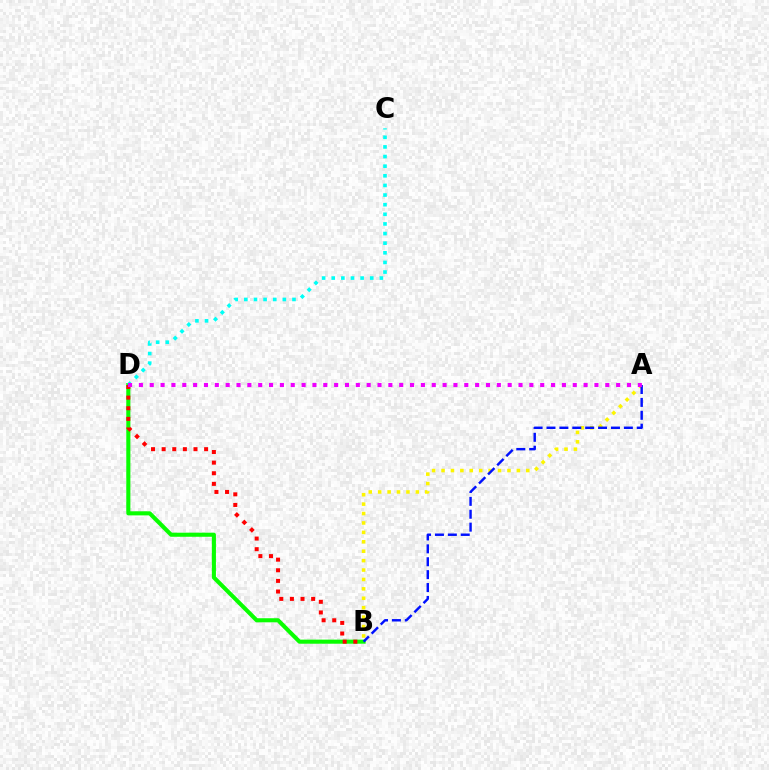{('B', 'D'): [{'color': '#08ff00', 'line_style': 'solid', 'thickness': 2.94}, {'color': '#ff0000', 'line_style': 'dotted', 'thickness': 2.88}], ('A', 'B'): [{'color': '#fcf500', 'line_style': 'dotted', 'thickness': 2.56}, {'color': '#0010ff', 'line_style': 'dashed', 'thickness': 1.75}], ('C', 'D'): [{'color': '#00fff6', 'line_style': 'dotted', 'thickness': 2.62}], ('A', 'D'): [{'color': '#ee00ff', 'line_style': 'dotted', 'thickness': 2.95}]}